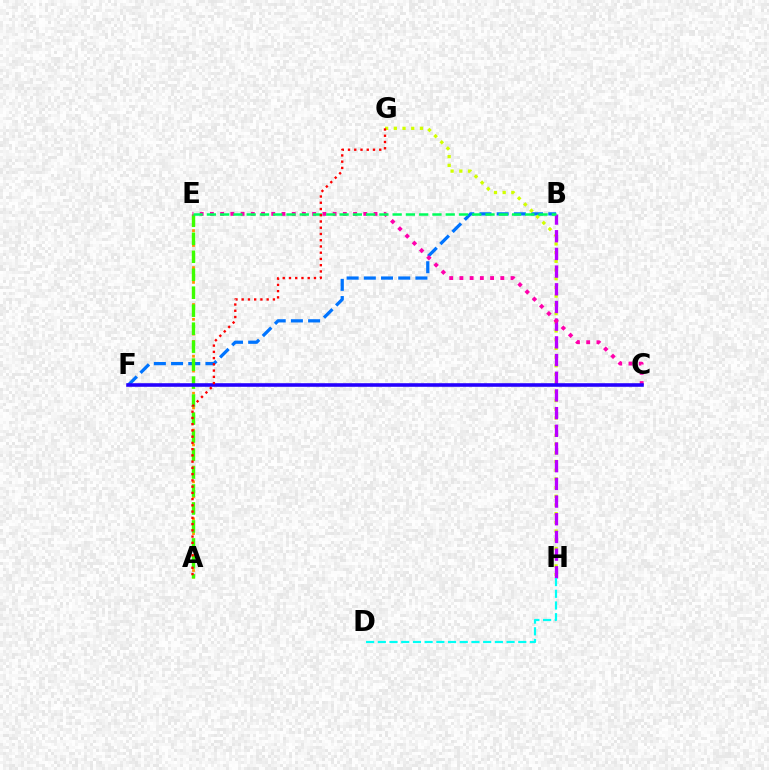{('A', 'E'): [{'color': '#ff9400', 'line_style': 'dotted', 'thickness': 2.01}, {'color': '#3dff00', 'line_style': 'dashed', 'thickness': 2.44}], ('B', 'F'): [{'color': '#0074ff', 'line_style': 'dashed', 'thickness': 2.34}], ('G', 'H'): [{'color': '#d1ff00', 'line_style': 'dotted', 'thickness': 2.36}], ('B', 'H'): [{'color': '#b900ff', 'line_style': 'dashed', 'thickness': 2.4}], ('C', 'E'): [{'color': '#ff00ac', 'line_style': 'dotted', 'thickness': 2.78}], ('D', 'H'): [{'color': '#00fff6', 'line_style': 'dashed', 'thickness': 1.59}], ('B', 'E'): [{'color': '#00ff5c', 'line_style': 'dashed', 'thickness': 1.8}], ('C', 'F'): [{'color': '#2500ff', 'line_style': 'solid', 'thickness': 2.58}], ('A', 'G'): [{'color': '#ff0000', 'line_style': 'dotted', 'thickness': 1.7}]}